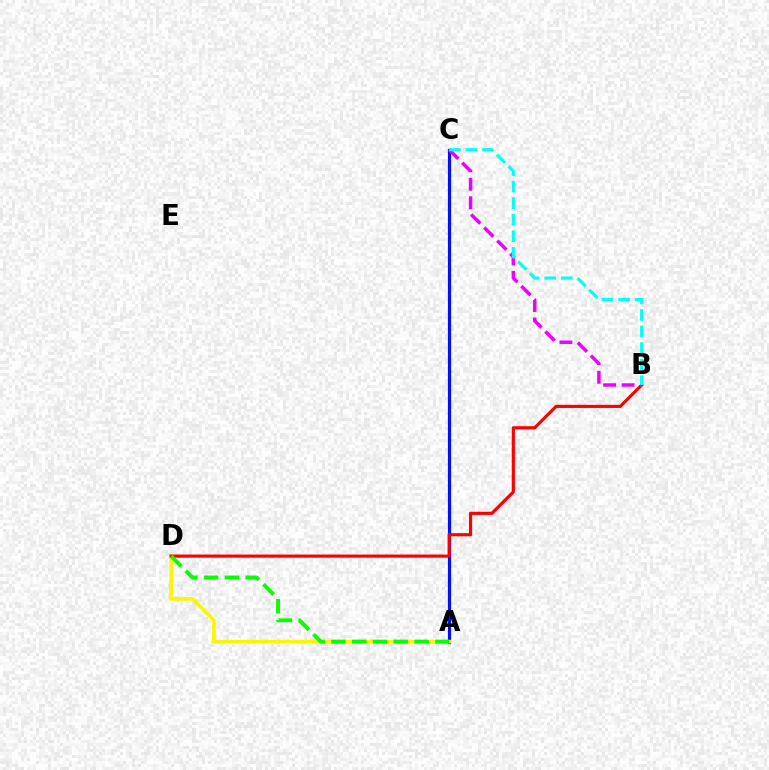{('A', 'C'): [{'color': '#0010ff', 'line_style': 'solid', 'thickness': 2.28}], ('A', 'D'): [{'color': '#fcf500', 'line_style': 'solid', 'thickness': 2.62}, {'color': '#08ff00', 'line_style': 'dashed', 'thickness': 2.83}], ('B', 'D'): [{'color': '#ff0000', 'line_style': 'solid', 'thickness': 2.27}], ('B', 'C'): [{'color': '#ee00ff', 'line_style': 'dashed', 'thickness': 2.51}, {'color': '#00fff6', 'line_style': 'dashed', 'thickness': 2.25}]}